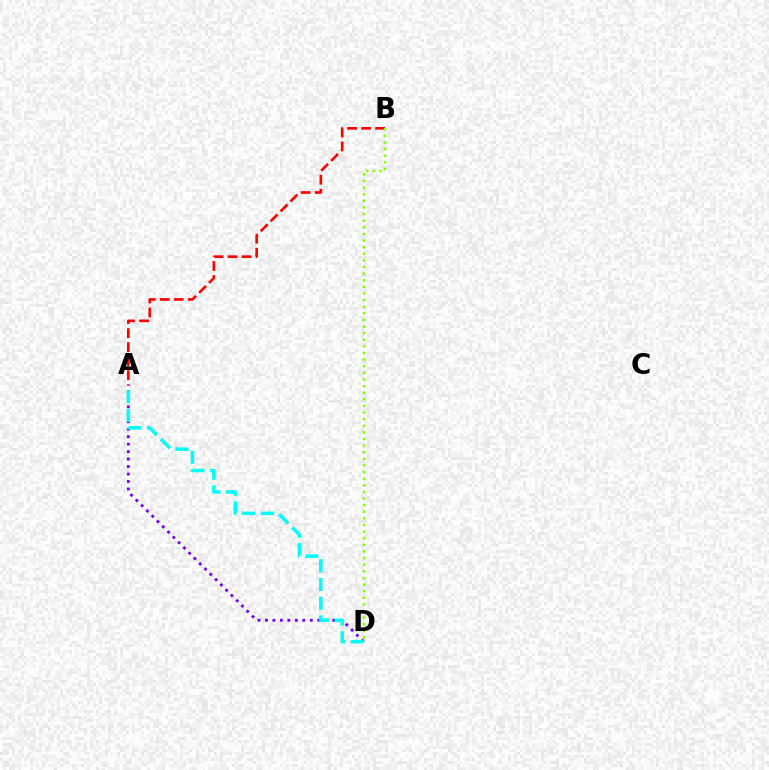{('A', 'B'): [{'color': '#ff0000', 'line_style': 'dashed', 'thickness': 1.9}], ('A', 'D'): [{'color': '#7200ff', 'line_style': 'dotted', 'thickness': 2.03}, {'color': '#00fff6', 'line_style': 'dashed', 'thickness': 2.54}], ('B', 'D'): [{'color': '#84ff00', 'line_style': 'dotted', 'thickness': 1.8}]}